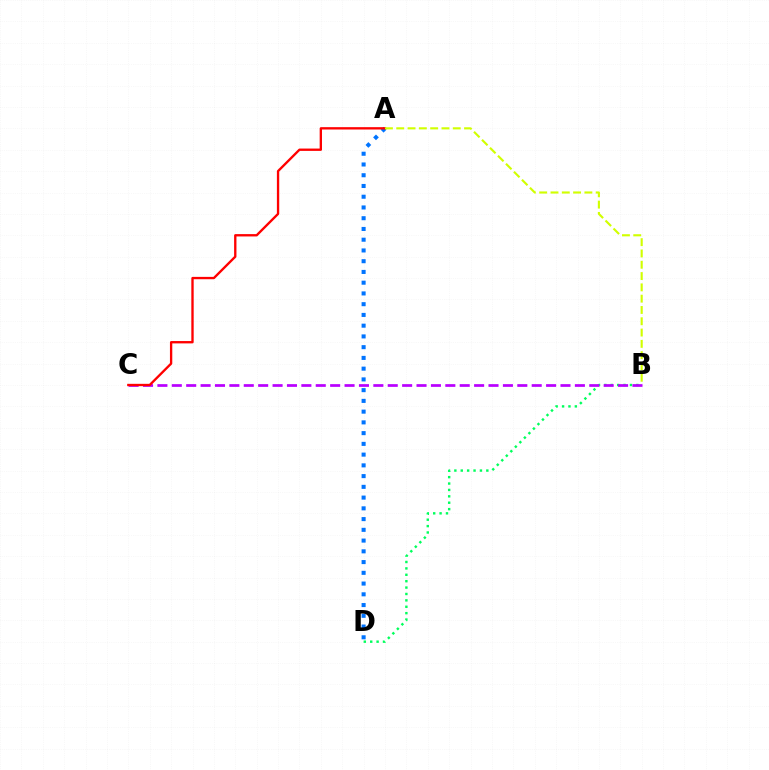{('B', 'D'): [{'color': '#00ff5c', 'line_style': 'dotted', 'thickness': 1.74}], ('B', 'C'): [{'color': '#b900ff', 'line_style': 'dashed', 'thickness': 1.96}], ('A', 'D'): [{'color': '#0074ff', 'line_style': 'dotted', 'thickness': 2.92}], ('A', 'C'): [{'color': '#ff0000', 'line_style': 'solid', 'thickness': 1.69}], ('A', 'B'): [{'color': '#d1ff00', 'line_style': 'dashed', 'thickness': 1.54}]}